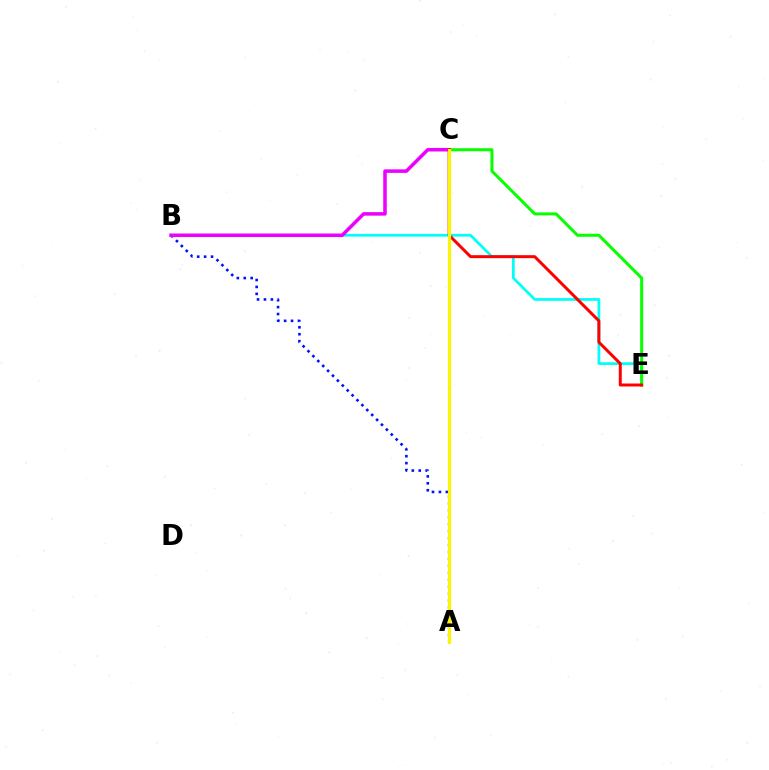{('B', 'E'): [{'color': '#00fff6', 'line_style': 'solid', 'thickness': 1.98}], ('C', 'E'): [{'color': '#08ff00', 'line_style': 'solid', 'thickness': 2.17}, {'color': '#ff0000', 'line_style': 'solid', 'thickness': 2.15}], ('A', 'B'): [{'color': '#0010ff', 'line_style': 'dotted', 'thickness': 1.88}], ('B', 'C'): [{'color': '#ee00ff', 'line_style': 'solid', 'thickness': 2.54}], ('A', 'C'): [{'color': '#fcf500', 'line_style': 'solid', 'thickness': 2.26}]}